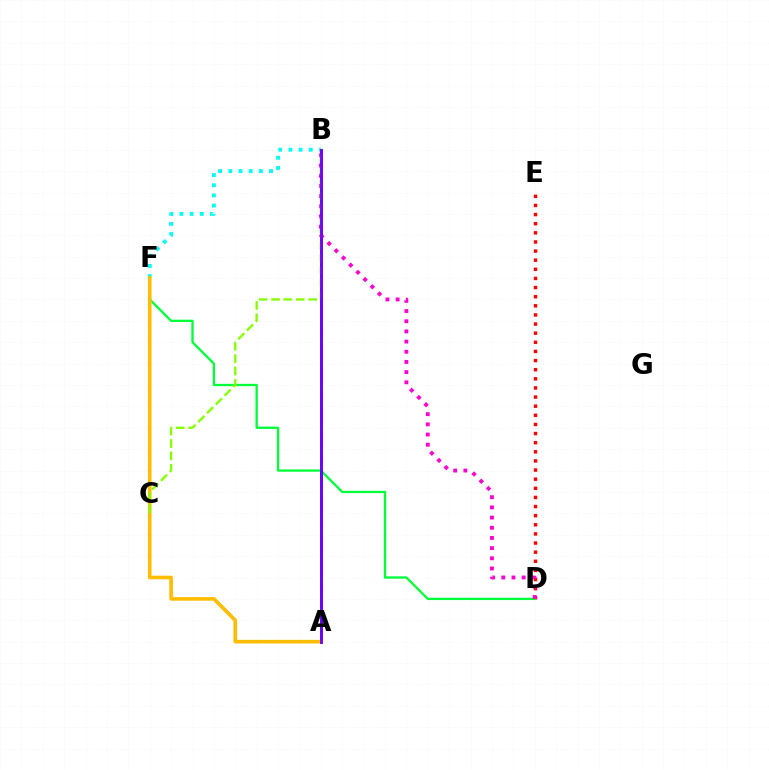{('D', 'E'): [{'color': '#ff0000', 'line_style': 'dotted', 'thickness': 2.48}], ('D', 'F'): [{'color': '#00ff39', 'line_style': 'solid', 'thickness': 1.67}], ('B', 'F'): [{'color': '#00fff6', 'line_style': 'dotted', 'thickness': 2.77}], ('A', 'B'): [{'color': '#004bff', 'line_style': 'solid', 'thickness': 2.11}, {'color': '#7200ff', 'line_style': 'solid', 'thickness': 2.0}], ('A', 'F'): [{'color': '#ffbd00', 'line_style': 'solid', 'thickness': 2.61}], ('B', 'D'): [{'color': '#ff00cf', 'line_style': 'dotted', 'thickness': 2.77}], ('B', 'C'): [{'color': '#84ff00', 'line_style': 'dashed', 'thickness': 1.68}]}